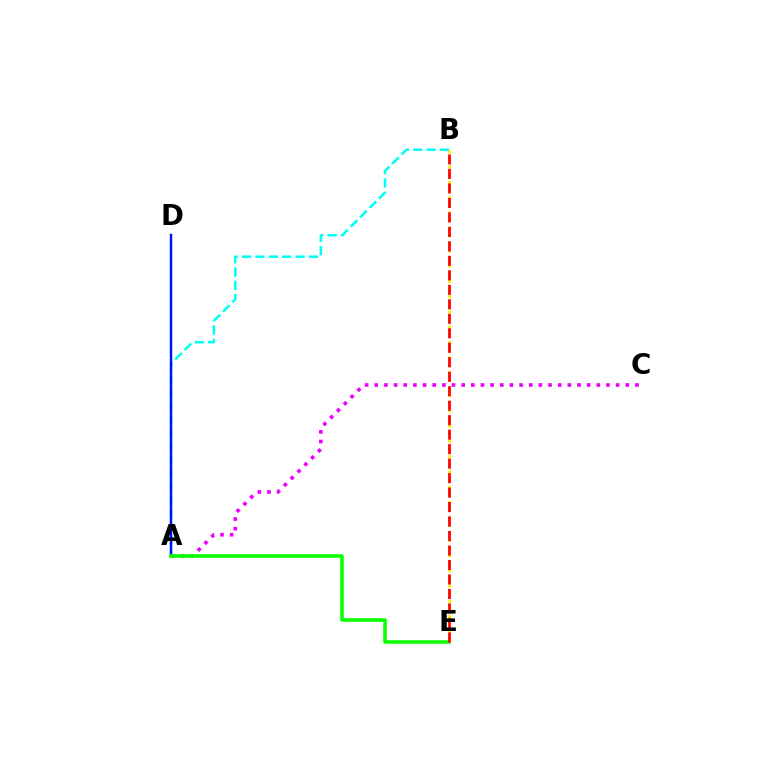{('A', 'B'): [{'color': '#00fff6', 'line_style': 'dashed', 'thickness': 1.82}], ('A', 'D'): [{'color': '#0010ff', 'line_style': 'solid', 'thickness': 1.76}], ('A', 'C'): [{'color': '#ee00ff', 'line_style': 'dotted', 'thickness': 2.62}], ('B', 'E'): [{'color': '#fcf500', 'line_style': 'dotted', 'thickness': 2.07}, {'color': '#ff0000', 'line_style': 'dashed', 'thickness': 1.97}], ('A', 'E'): [{'color': '#08ff00', 'line_style': 'solid', 'thickness': 2.53}]}